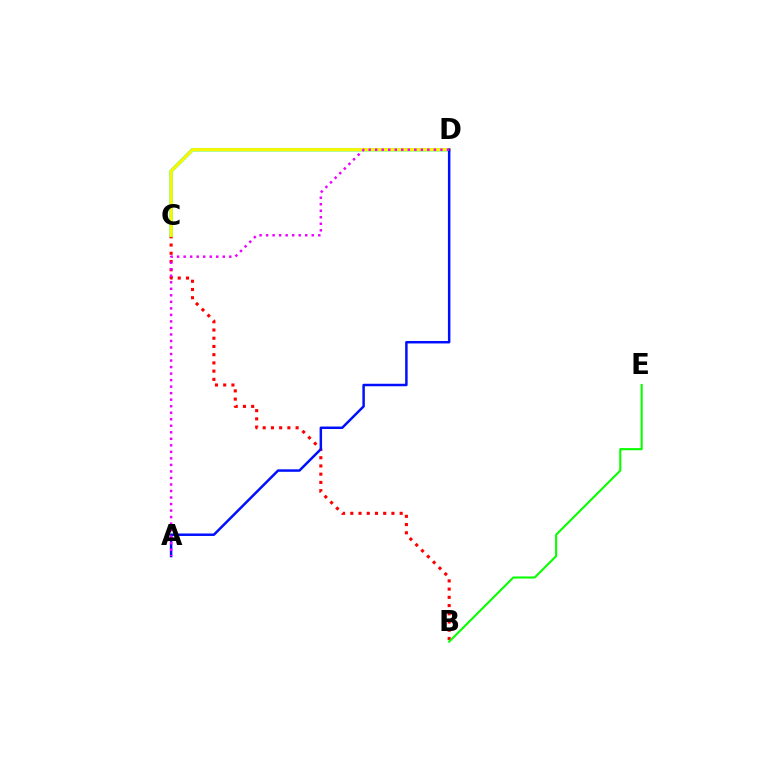{('B', 'C'): [{'color': '#ff0000', 'line_style': 'dotted', 'thickness': 2.24}], ('B', 'E'): [{'color': '#08ff00', 'line_style': 'solid', 'thickness': 1.51}], ('C', 'D'): [{'color': '#00fff6', 'line_style': 'solid', 'thickness': 2.54}, {'color': '#fcf500', 'line_style': 'solid', 'thickness': 2.35}], ('A', 'D'): [{'color': '#0010ff', 'line_style': 'solid', 'thickness': 1.79}, {'color': '#ee00ff', 'line_style': 'dotted', 'thickness': 1.77}]}